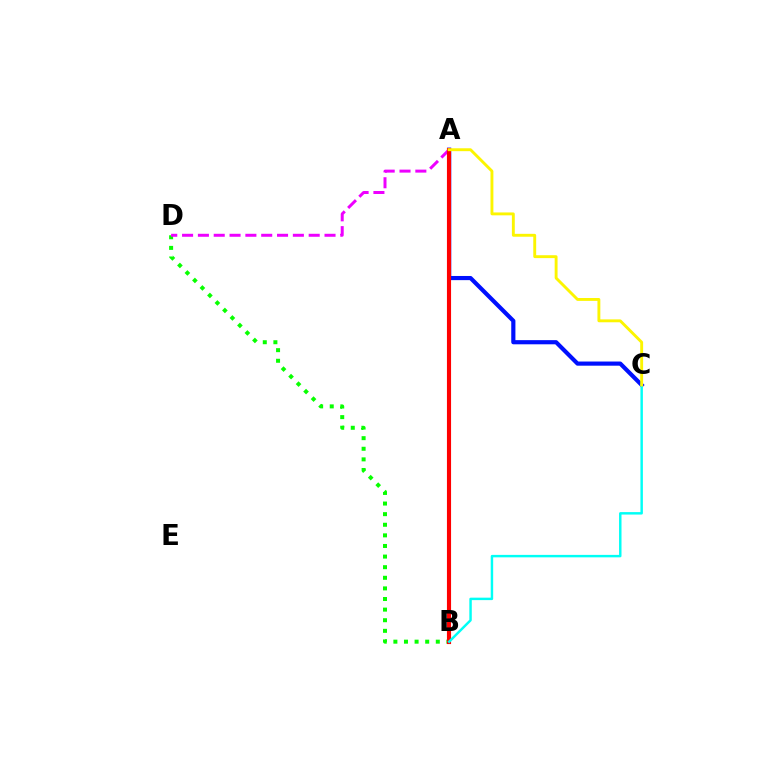{('B', 'D'): [{'color': '#08ff00', 'line_style': 'dotted', 'thickness': 2.88}], ('A', 'D'): [{'color': '#ee00ff', 'line_style': 'dashed', 'thickness': 2.15}], ('A', 'C'): [{'color': '#0010ff', 'line_style': 'solid', 'thickness': 2.99}, {'color': '#fcf500', 'line_style': 'solid', 'thickness': 2.08}], ('A', 'B'): [{'color': '#ff0000', 'line_style': 'solid', 'thickness': 2.97}], ('B', 'C'): [{'color': '#00fff6', 'line_style': 'solid', 'thickness': 1.77}]}